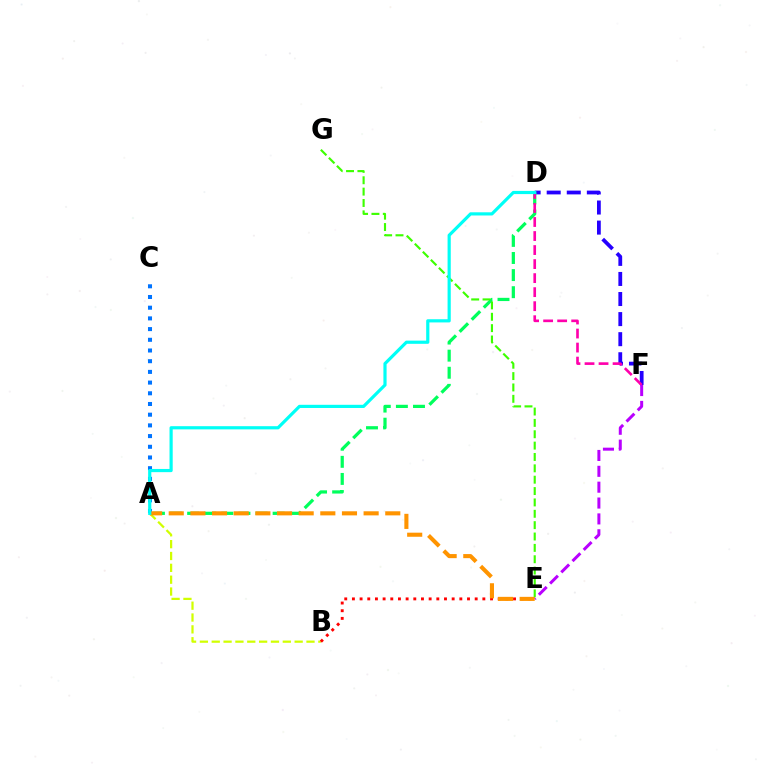{('D', 'F'): [{'color': '#2500ff', 'line_style': 'dashed', 'thickness': 2.73}, {'color': '#ff00ac', 'line_style': 'dashed', 'thickness': 1.91}], ('A', 'B'): [{'color': '#d1ff00', 'line_style': 'dashed', 'thickness': 1.61}], ('A', 'D'): [{'color': '#00ff5c', 'line_style': 'dashed', 'thickness': 2.32}, {'color': '#00fff6', 'line_style': 'solid', 'thickness': 2.29}], ('B', 'E'): [{'color': '#ff0000', 'line_style': 'dotted', 'thickness': 2.08}], ('A', 'C'): [{'color': '#0074ff', 'line_style': 'dotted', 'thickness': 2.91}], ('E', 'G'): [{'color': '#3dff00', 'line_style': 'dashed', 'thickness': 1.54}], ('E', 'F'): [{'color': '#b900ff', 'line_style': 'dashed', 'thickness': 2.15}], ('A', 'E'): [{'color': '#ff9400', 'line_style': 'dashed', 'thickness': 2.94}]}